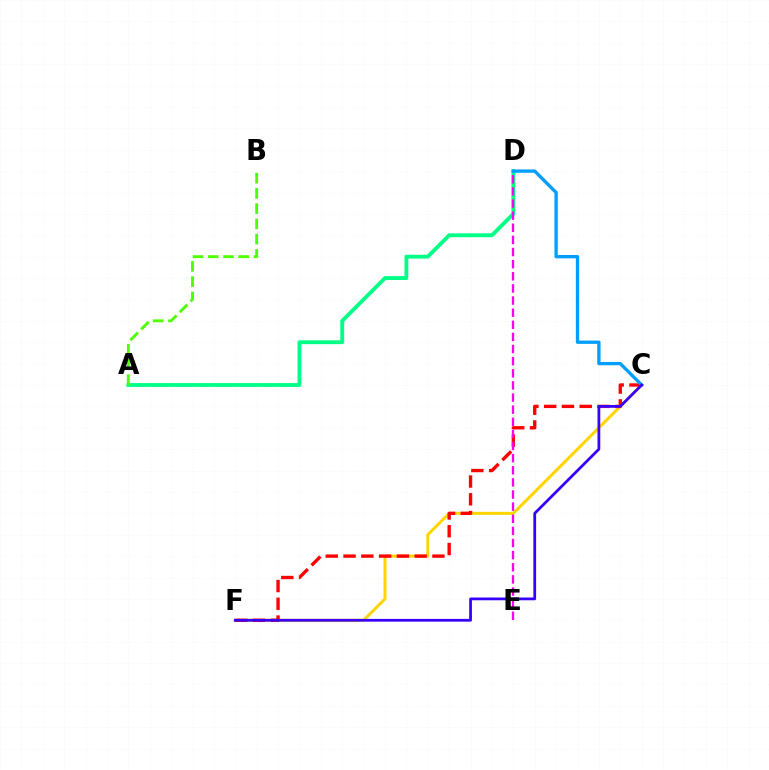{('A', 'D'): [{'color': '#00ff86', 'line_style': 'solid', 'thickness': 2.77}], ('C', 'F'): [{'color': '#ffd500', 'line_style': 'solid', 'thickness': 2.14}, {'color': '#ff0000', 'line_style': 'dashed', 'thickness': 2.42}, {'color': '#3700ff', 'line_style': 'solid', 'thickness': 1.99}], ('D', 'E'): [{'color': '#ff00ed', 'line_style': 'dashed', 'thickness': 1.65}], ('C', 'D'): [{'color': '#009eff', 'line_style': 'solid', 'thickness': 2.39}], ('A', 'B'): [{'color': '#4fff00', 'line_style': 'dashed', 'thickness': 2.07}]}